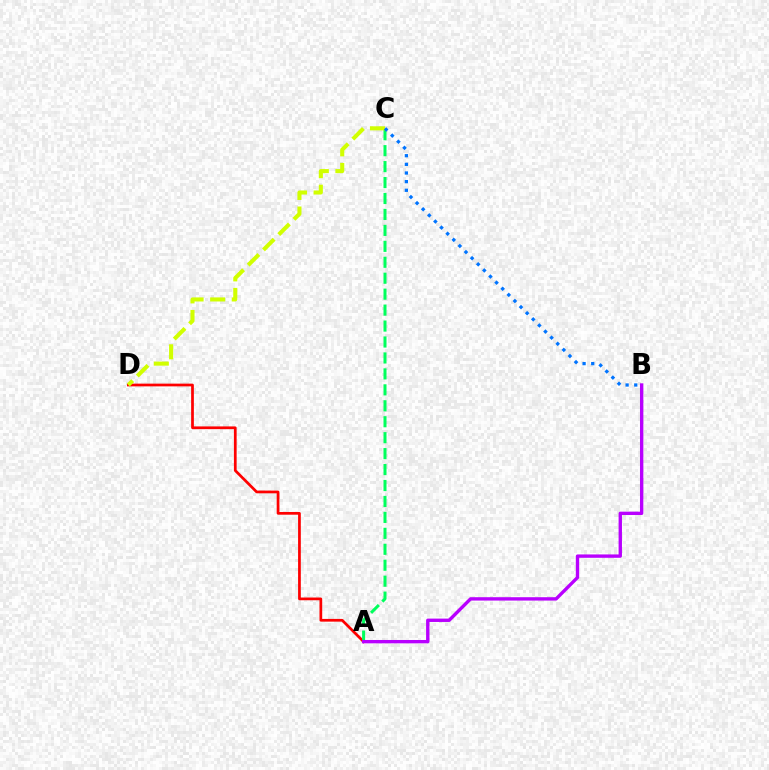{('A', 'D'): [{'color': '#ff0000', 'line_style': 'solid', 'thickness': 1.96}], ('A', 'C'): [{'color': '#00ff5c', 'line_style': 'dashed', 'thickness': 2.17}], ('A', 'B'): [{'color': '#b900ff', 'line_style': 'solid', 'thickness': 2.42}], ('C', 'D'): [{'color': '#d1ff00', 'line_style': 'dashed', 'thickness': 2.93}], ('B', 'C'): [{'color': '#0074ff', 'line_style': 'dotted', 'thickness': 2.35}]}